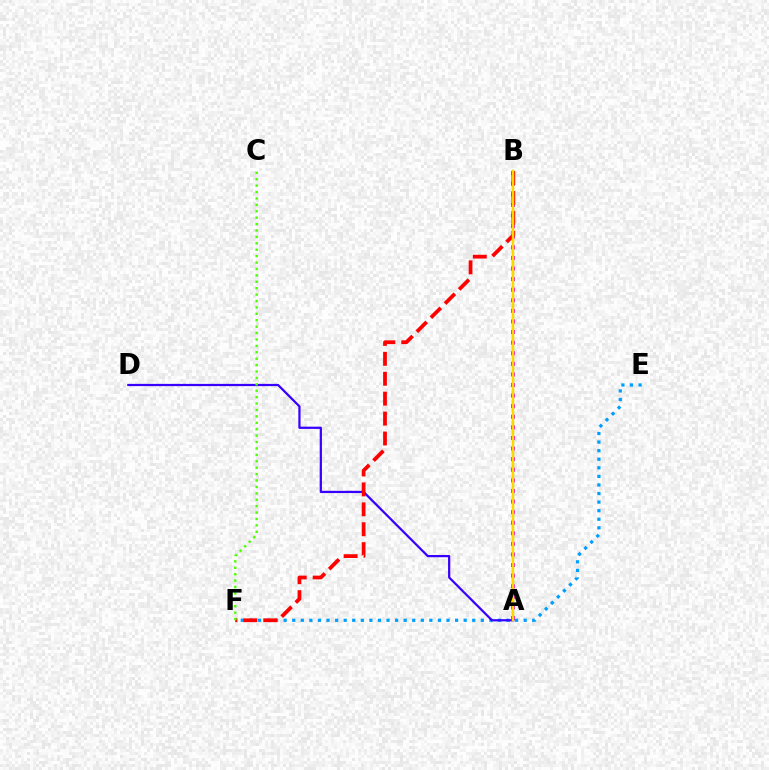{('A', 'B'): [{'color': '#ff00ed', 'line_style': 'dotted', 'thickness': 2.88}, {'color': '#00ff86', 'line_style': 'solid', 'thickness': 1.52}, {'color': '#ffd500', 'line_style': 'solid', 'thickness': 1.78}], ('E', 'F'): [{'color': '#009eff', 'line_style': 'dotted', 'thickness': 2.33}], ('A', 'D'): [{'color': '#3700ff', 'line_style': 'solid', 'thickness': 1.6}], ('B', 'F'): [{'color': '#ff0000', 'line_style': 'dashed', 'thickness': 2.71}], ('C', 'F'): [{'color': '#4fff00', 'line_style': 'dotted', 'thickness': 1.74}]}